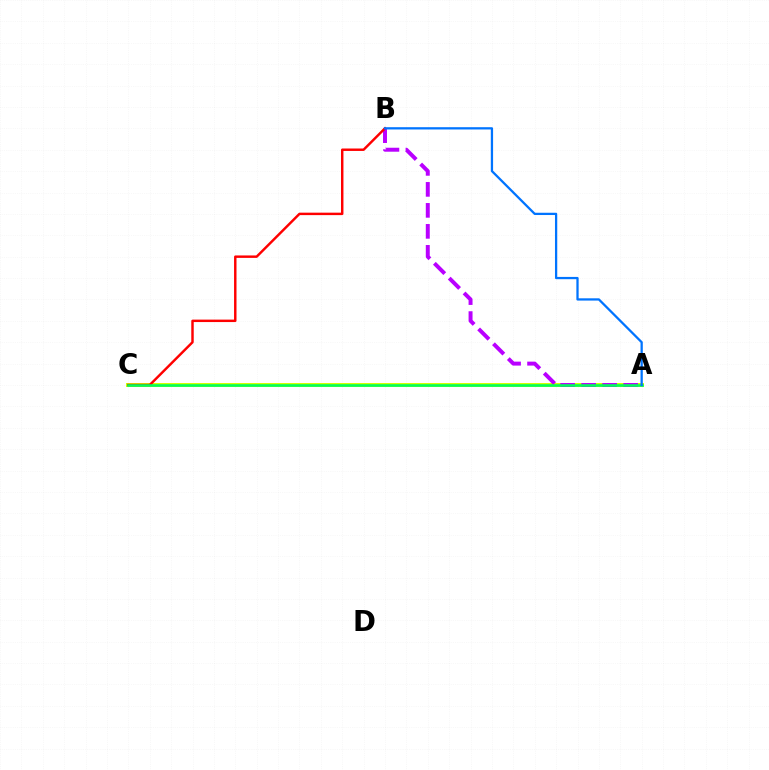{('A', 'C'): [{'color': '#d1ff00', 'line_style': 'solid', 'thickness': 2.88}, {'color': '#00ff5c', 'line_style': 'solid', 'thickness': 1.87}], ('A', 'B'): [{'color': '#b900ff', 'line_style': 'dashed', 'thickness': 2.85}, {'color': '#0074ff', 'line_style': 'solid', 'thickness': 1.64}], ('B', 'C'): [{'color': '#ff0000', 'line_style': 'solid', 'thickness': 1.76}]}